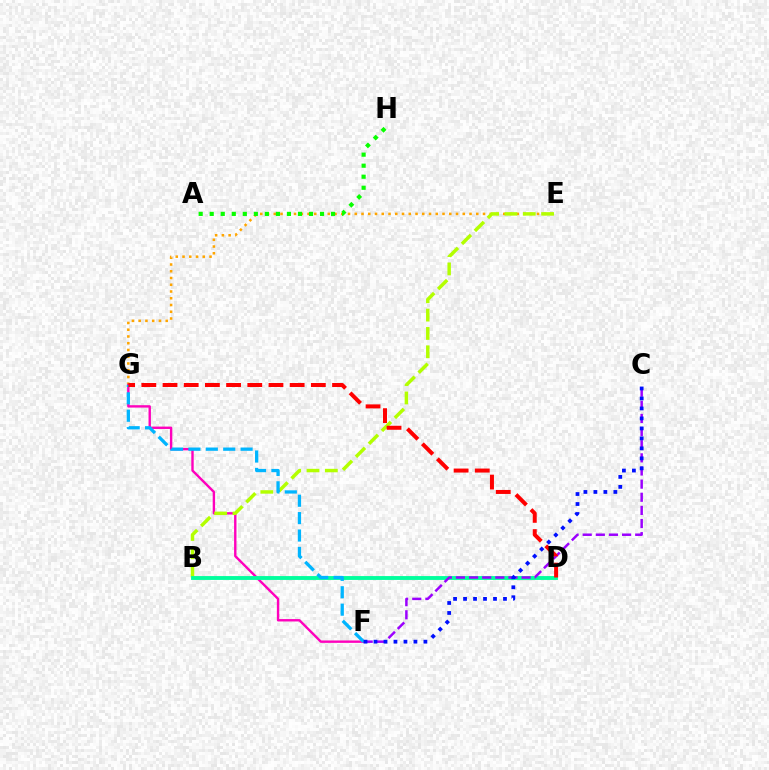{('E', 'G'): [{'color': '#ffa500', 'line_style': 'dotted', 'thickness': 1.83}], ('F', 'G'): [{'color': '#ff00bd', 'line_style': 'solid', 'thickness': 1.72}, {'color': '#00b5ff', 'line_style': 'dashed', 'thickness': 2.36}], ('B', 'E'): [{'color': '#b3ff00', 'line_style': 'dashed', 'thickness': 2.49}], ('B', 'D'): [{'color': '#00ff9d', 'line_style': 'solid', 'thickness': 2.78}], ('C', 'F'): [{'color': '#9b00ff', 'line_style': 'dashed', 'thickness': 1.78}, {'color': '#0010ff', 'line_style': 'dotted', 'thickness': 2.71}], ('A', 'H'): [{'color': '#08ff00', 'line_style': 'dotted', 'thickness': 3.0}], ('D', 'G'): [{'color': '#ff0000', 'line_style': 'dashed', 'thickness': 2.88}]}